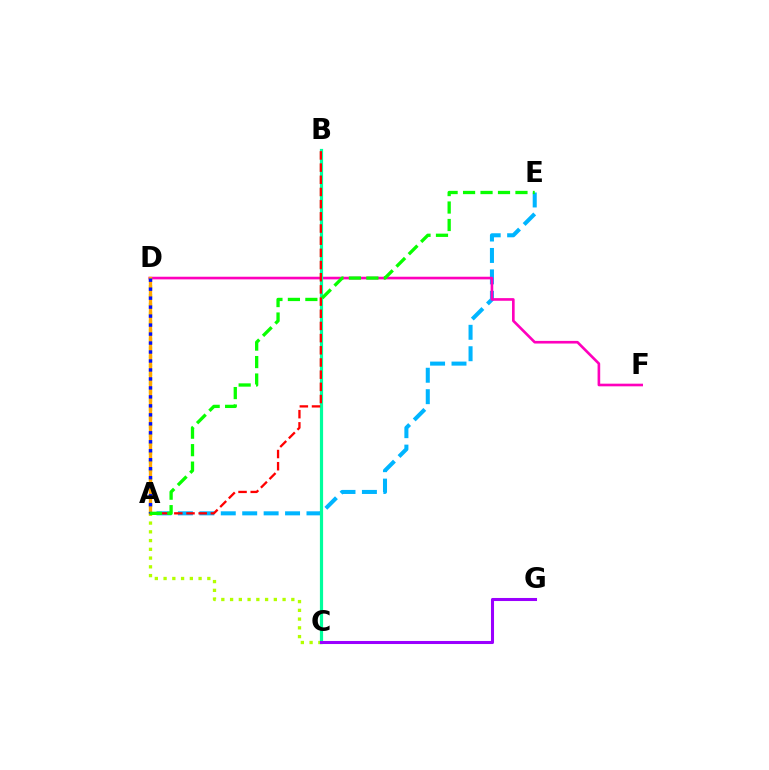{('A', 'E'): [{'color': '#00b5ff', 'line_style': 'dashed', 'thickness': 2.91}, {'color': '#08ff00', 'line_style': 'dashed', 'thickness': 2.37}], ('C', 'D'): [{'color': '#b3ff00', 'line_style': 'dotted', 'thickness': 2.38}], ('D', 'F'): [{'color': '#ff00bd', 'line_style': 'solid', 'thickness': 1.9}], ('B', 'C'): [{'color': '#00ff9d', 'line_style': 'solid', 'thickness': 2.3}], ('C', 'G'): [{'color': '#9b00ff', 'line_style': 'solid', 'thickness': 2.2}], ('A', 'D'): [{'color': '#ffa500', 'line_style': 'solid', 'thickness': 2.39}, {'color': '#0010ff', 'line_style': 'dotted', 'thickness': 2.44}], ('A', 'B'): [{'color': '#ff0000', 'line_style': 'dashed', 'thickness': 1.65}]}